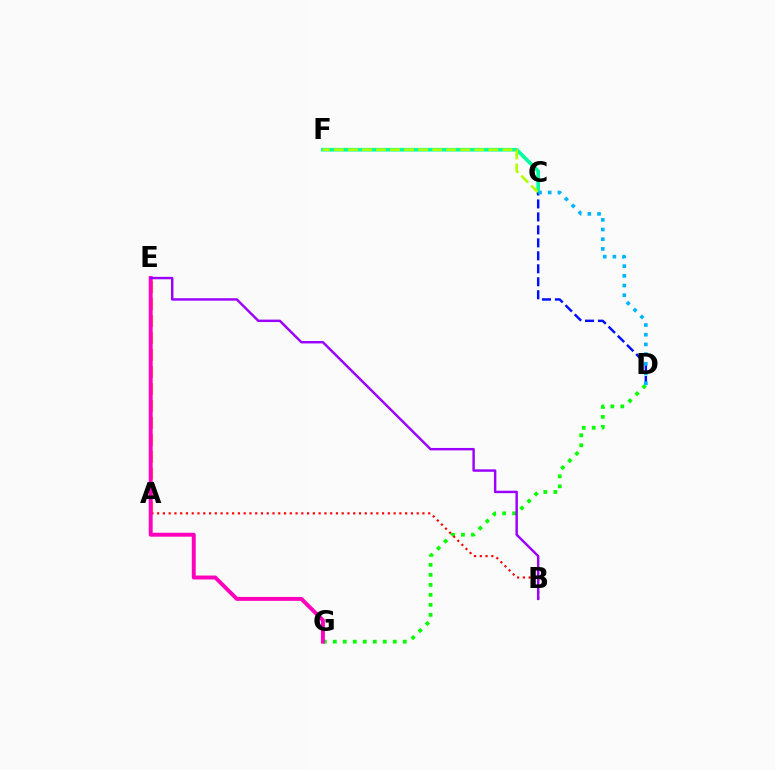{('A', 'E'): [{'color': '#ffa500', 'line_style': 'dashed', 'thickness': 2.3}], ('D', 'G'): [{'color': '#08ff00', 'line_style': 'dotted', 'thickness': 2.72}], ('C', 'F'): [{'color': '#00ff9d', 'line_style': 'solid', 'thickness': 2.62}, {'color': '#b3ff00', 'line_style': 'dashed', 'thickness': 1.91}], ('C', 'D'): [{'color': '#0010ff', 'line_style': 'dashed', 'thickness': 1.76}, {'color': '#00b5ff', 'line_style': 'dotted', 'thickness': 2.63}], ('A', 'B'): [{'color': '#ff0000', 'line_style': 'dotted', 'thickness': 1.57}], ('E', 'G'): [{'color': '#ff00bd', 'line_style': 'solid', 'thickness': 2.83}], ('B', 'E'): [{'color': '#9b00ff', 'line_style': 'solid', 'thickness': 1.76}]}